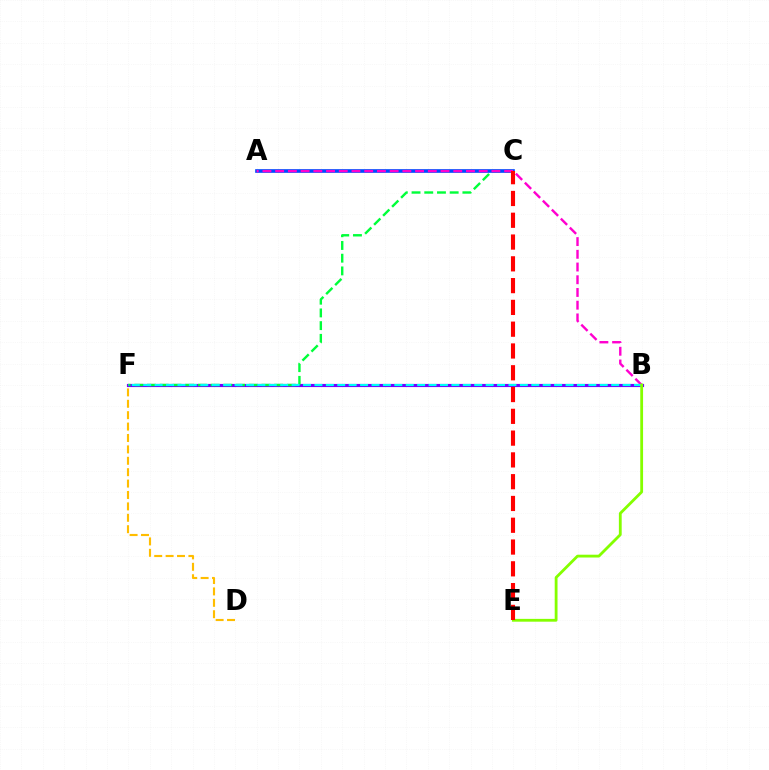{('B', 'F'): [{'color': '#7200ff', 'line_style': 'solid', 'thickness': 2.27}, {'color': '#00fff6', 'line_style': 'dashed', 'thickness': 1.55}], ('C', 'F'): [{'color': '#00ff39', 'line_style': 'dashed', 'thickness': 1.73}], ('D', 'F'): [{'color': '#ffbd00', 'line_style': 'dashed', 'thickness': 1.55}], ('A', 'C'): [{'color': '#004bff', 'line_style': 'solid', 'thickness': 2.64}], ('A', 'B'): [{'color': '#ff00cf', 'line_style': 'dashed', 'thickness': 1.73}], ('B', 'E'): [{'color': '#84ff00', 'line_style': 'solid', 'thickness': 2.02}], ('C', 'E'): [{'color': '#ff0000', 'line_style': 'dashed', 'thickness': 2.96}]}